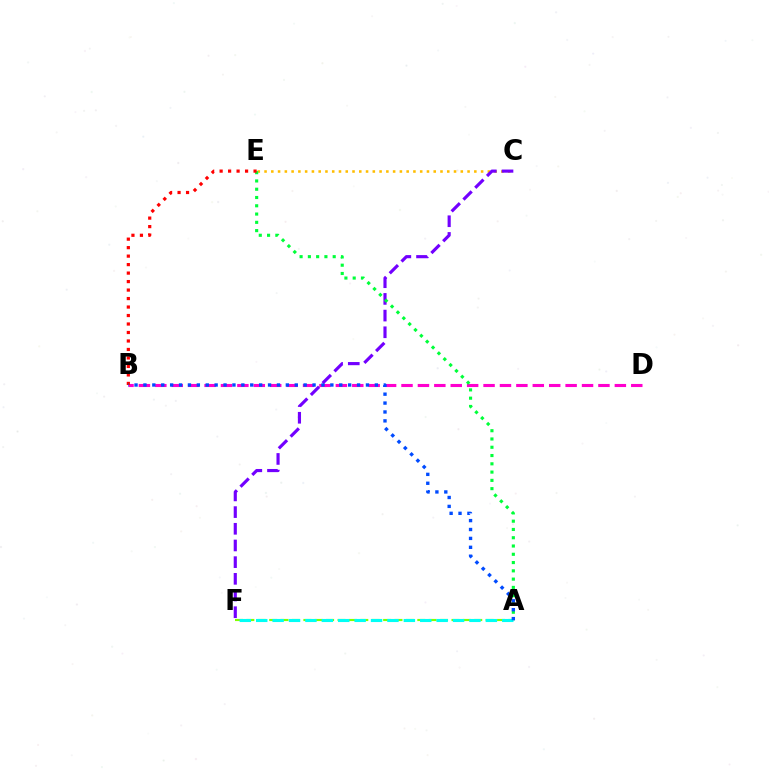{('A', 'F'): [{'color': '#84ff00', 'line_style': 'dashed', 'thickness': 1.55}, {'color': '#00fff6', 'line_style': 'dashed', 'thickness': 2.23}], ('C', 'E'): [{'color': '#ffbd00', 'line_style': 'dotted', 'thickness': 1.84}], ('B', 'D'): [{'color': '#ff00cf', 'line_style': 'dashed', 'thickness': 2.23}], ('C', 'F'): [{'color': '#7200ff', 'line_style': 'dashed', 'thickness': 2.27}], ('A', 'E'): [{'color': '#00ff39', 'line_style': 'dotted', 'thickness': 2.25}], ('B', 'E'): [{'color': '#ff0000', 'line_style': 'dotted', 'thickness': 2.31}], ('A', 'B'): [{'color': '#004bff', 'line_style': 'dotted', 'thickness': 2.42}]}